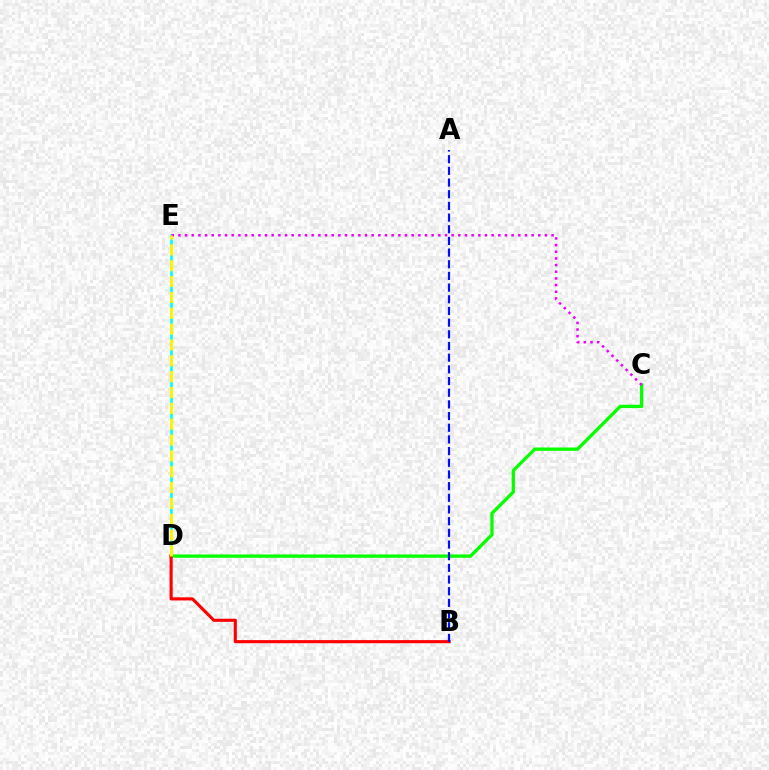{('D', 'E'): [{'color': '#00fff6', 'line_style': 'solid', 'thickness': 1.87}, {'color': '#fcf500', 'line_style': 'dashed', 'thickness': 2.15}], ('C', 'D'): [{'color': '#08ff00', 'line_style': 'solid', 'thickness': 2.39}], ('C', 'E'): [{'color': '#ee00ff', 'line_style': 'dotted', 'thickness': 1.81}], ('B', 'D'): [{'color': '#ff0000', 'line_style': 'solid', 'thickness': 2.25}], ('A', 'B'): [{'color': '#0010ff', 'line_style': 'dashed', 'thickness': 1.59}]}